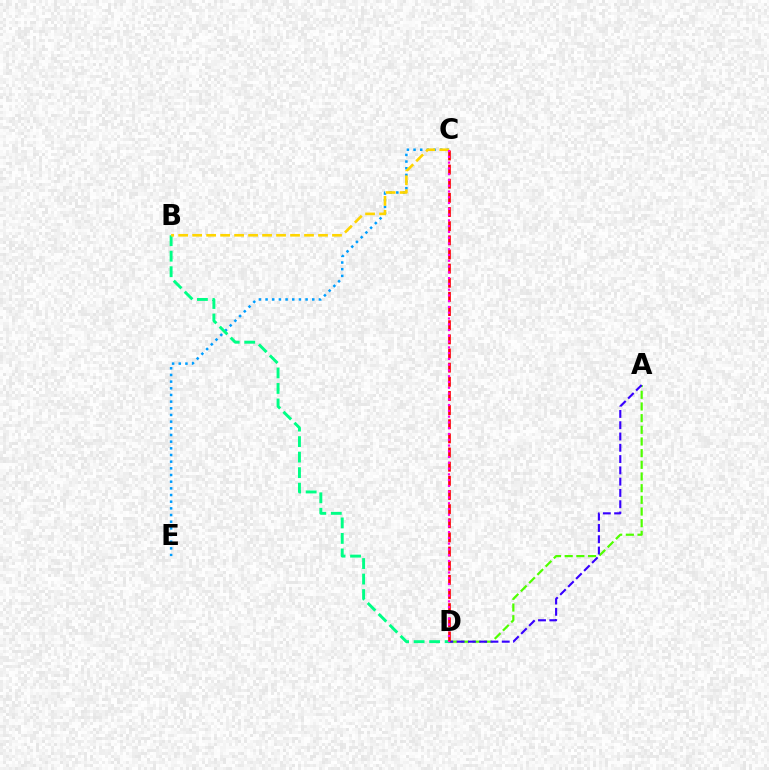{('A', 'D'): [{'color': '#4fff00', 'line_style': 'dashed', 'thickness': 1.59}, {'color': '#3700ff', 'line_style': 'dashed', 'thickness': 1.53}], ('C', 'E'): [{'color': '#009eff', 'line_style': 'dotted', 'thickness': 1.81}], ('B', 'D'): [{'color': '#00ff86', 'line_style': 'dashed', 'thickness': 2.11}], ('B', 'C'): [{'color': '#ffd500', 'line_style': 'dashed', 'thickness': 1.9}], ('C', 'D'): [{'color': '#ff0000', 'line_style': 'dashed', 'thickness': 1.92}, {'color': '#ff00ed', 'line_style': 'dotted', 'thickness': 1.57}]}